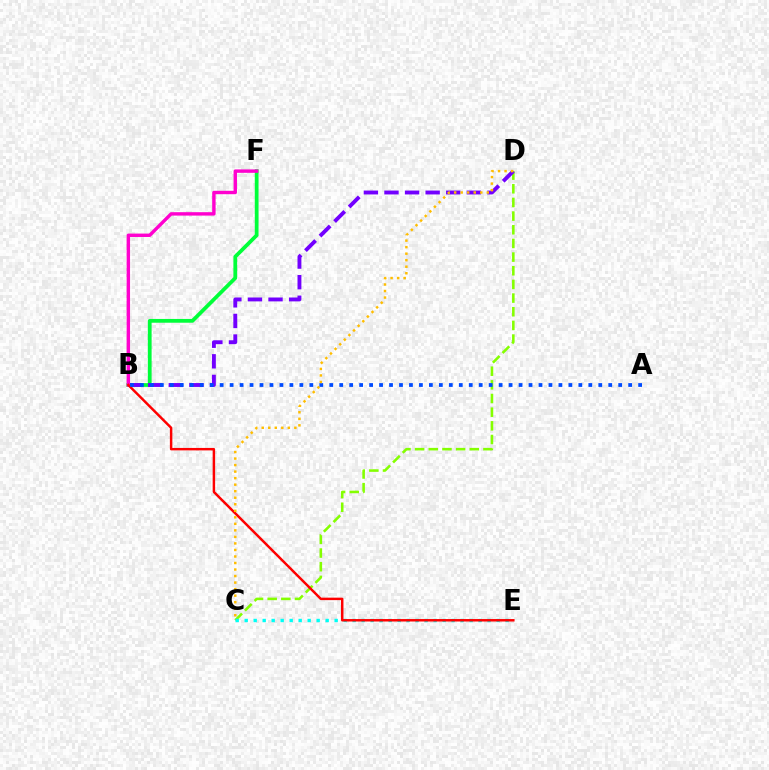{('C', 'D'): [{'color': '#84ff00', 'line_style': 'dashed', 'thickness': 1.86}, {'color': '#ffbd00', 'line_style': 'dotted', 'thickness': 1.77}], ('B', 'F'): [{'color': '#00ff39', 'line_style': 'solid', 'thickness': 2.72}, {'color': '#ff00cf', 'line_style': 'solid', 'thickness': 2.45}], ('C', 'E'): [{'color': '#00fff6', 'line_style': 'dotted', 'thickness': 2.44}], ('B', 'D'): [{'color': '#7200ff', 'line_style': 'dashed', 'thickness': 2.8}], ('B', 'E'): [{'color': '#ff0000', 'line_style': 'solid', 'thickness': 1.77}], ('A', 'B'): [{'color': '#004bff', 'line_style': 'dotted', 'thickness': 2.71}]}